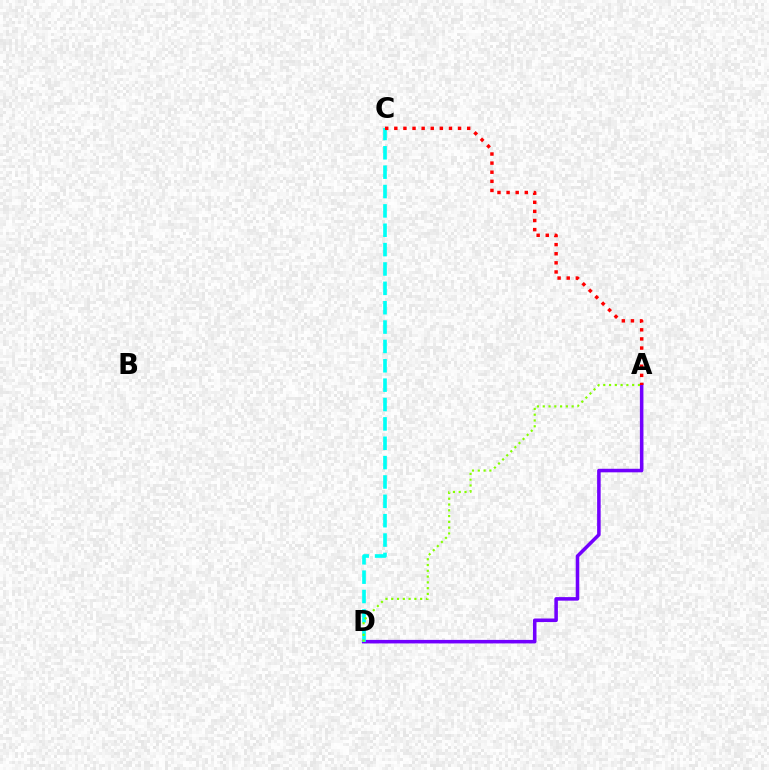{('A', 'D'): [{'color': '#7200ff', 'line_style': 'solid', 'thickness': 2.55}, {'color': '#84ff00', 'line_style': 'dotted', 'thickness': 1.57}], ('C', 'D'): [{'color': '#00fff6', 'line_style': 'dashed', 'thickness': 2.63}], ('A', 'C'): [{'color': '#ff0000', 'line_style': 'dotted', 'thickness': 2.47}]}